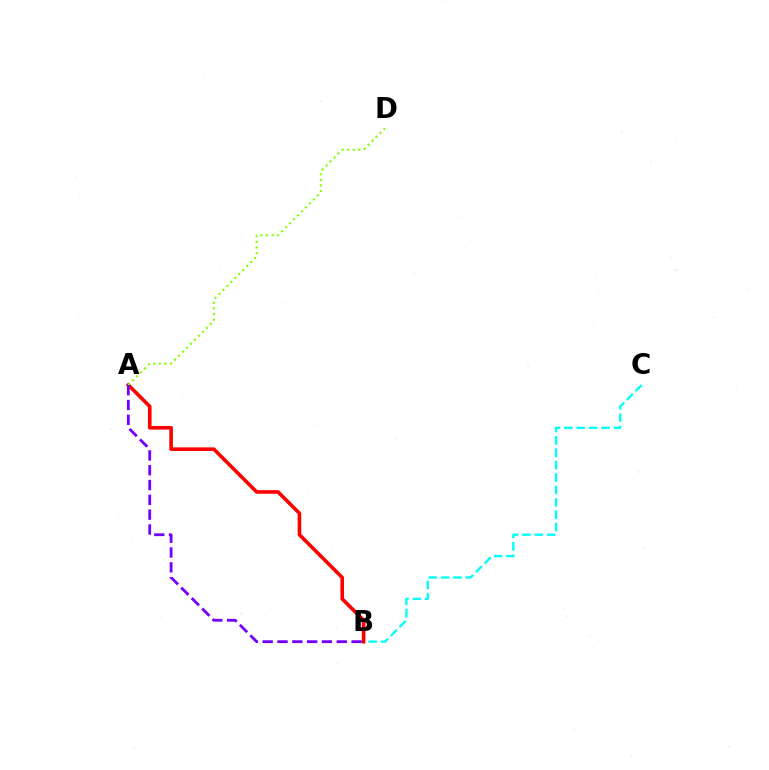{('B', 'C'): [{'color': '#00fff6', 'line_style': 'dashed', 'thickness': 1.68}], ('A', 'B'): [{'color': '#ff0000', 'line_style': 'solid', 'thickness': 2.6}, {'color': '#7200ff', 'line_style': 'dashed', 'thickness': 2.01}], ('A', 'D'): [{'color': '#84ff00', 'line_style': 'dotted', 'thickness': 1.53}]}